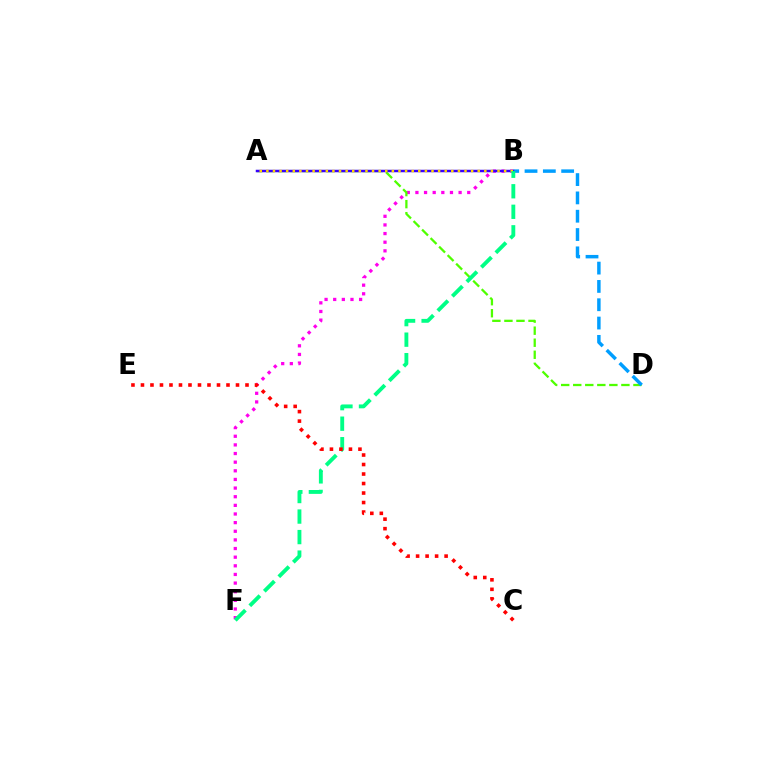{('B', 'F'): [{'color': '#ff00ed', 'line_style': 'dotted', 'thickness': 2.35}, {'color': '#00ff86', 'line_style': 'dashed', 'thickness': 2.79}], ('A', 'D'): [{'color': '#4fff00', 'line_style': 'dashed', 'thickness': 1.64}], ('B', 'D'): [{'color': '#009eff', 'line_style': 'dashed', 'thickness': 2.49}], ('A', 'B'): [{'color': '#3700ff', 'line_style': 'solid', 'thickness': 1.8}, {'color': '#ffd500', 'line_style': 'dotted', 'thickness': 1.79}], ('C', 'E'): [{'color': '#ff0000', 'line_style': 'dotted', 'thickness': 2.58}]}